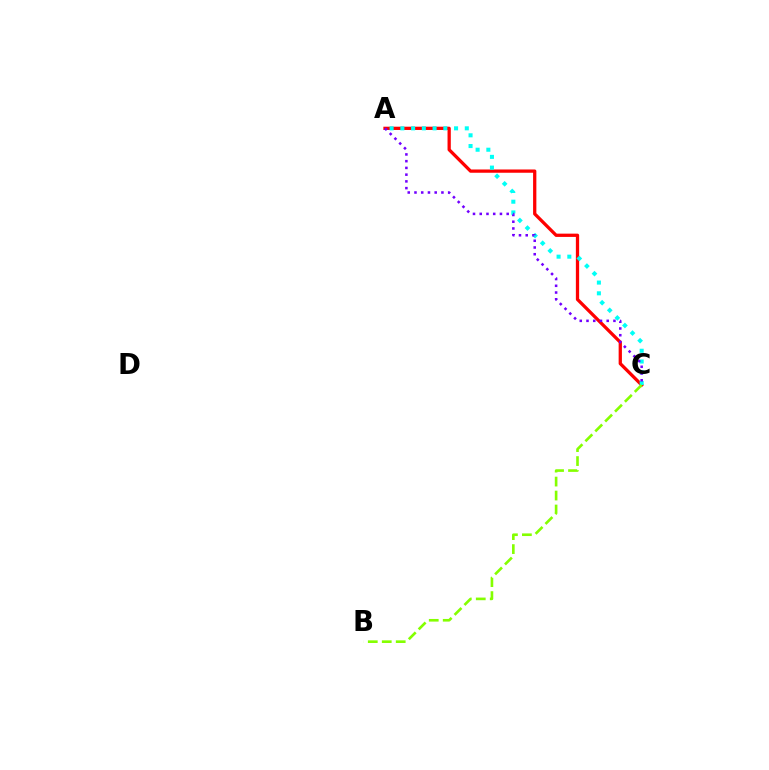{('A', 'C'): [{'color': '#ff0000', 'line_style': 'solid', 'thickness': 2.36}, {'color': '#00fff6', 'line_style': 'dotted', 'thickness': 2.92}, {'color': '#7200ff', 'line_style': 'dotted', 'thickness': 1.83}], ('B', 'C'): [{'color': '#84ff00', 'line_style': 'dashed', 'thickness': 1.9}]}